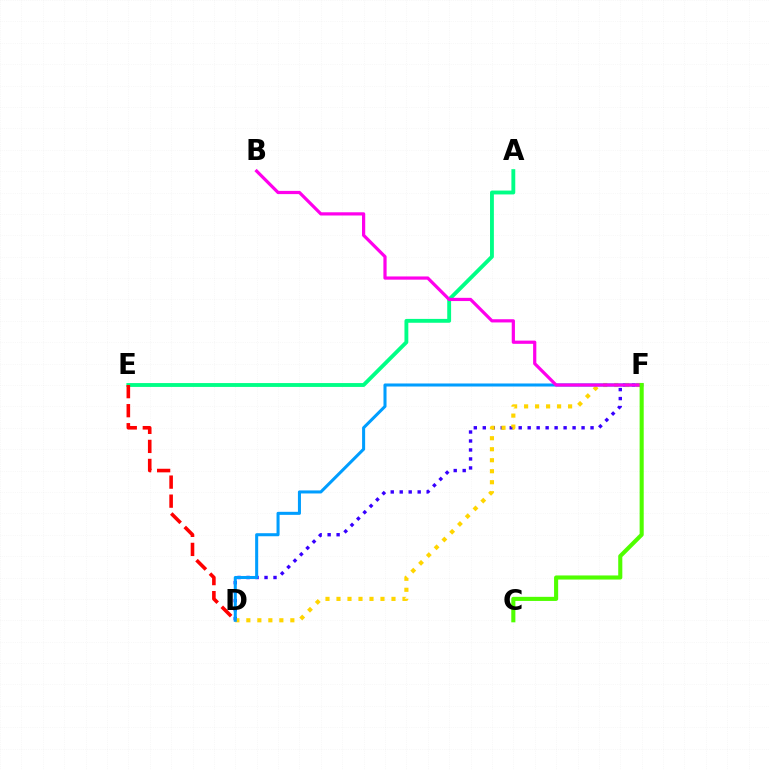{('D', 'F'): [{'color': '#3700ff', 'line_style': 'dotted', 'thickness': 2.44}, {'color': '#ffd500', 'line_style': 'dotted', 'thickness': 2.99}, {'color': '#009eff', 'line_style': 'solid', 'thickness': 2.19}], ('A', 'E'): [{'color': '#00ff86', 'line_style': 'solid', 'thickness': 2.78}], ('B', 'F'): [{'color': '#ff00ed', 'line_style': 'solid', 'thickness': 2.31}], ('D', 'E'): [{'color': '#ff0000', 'line_style': 'dashed', 'thickness': 2.59}], ('C', 'F'): [{'color': '#4fff00', 'line_style': 'solid', 'thickness': 2.95}]}